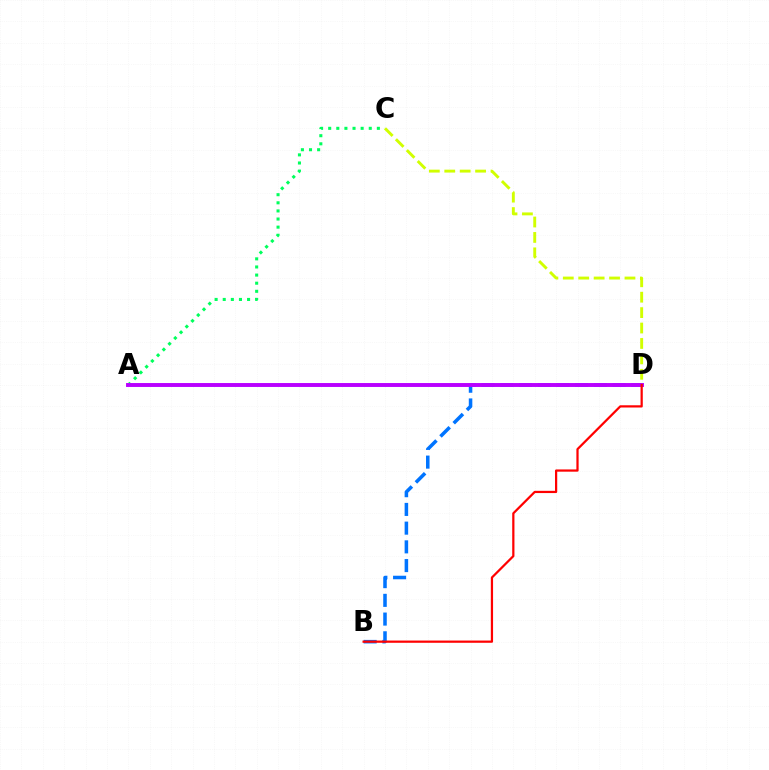{('C', 'D'): [{'color': '#d1ff00', 'line_style': 'dashed', 'thickness': 2.09}], ('B', 'D'): [{'color': '#0074ff', 'line_style': 'dashed', 'thickness': 2.54}, {'color': '#ff0000', 'line_style': 'solid', 'thickness': 1.61}], ('A', 'C'): [{'color': '#00ff5c', 'line_style': 'dotted', 'thickness': 2.2}], ('A', 'D'): [{'color': '#b900ff', 'line_style': 'solid', 'thickness': 2.82}]}